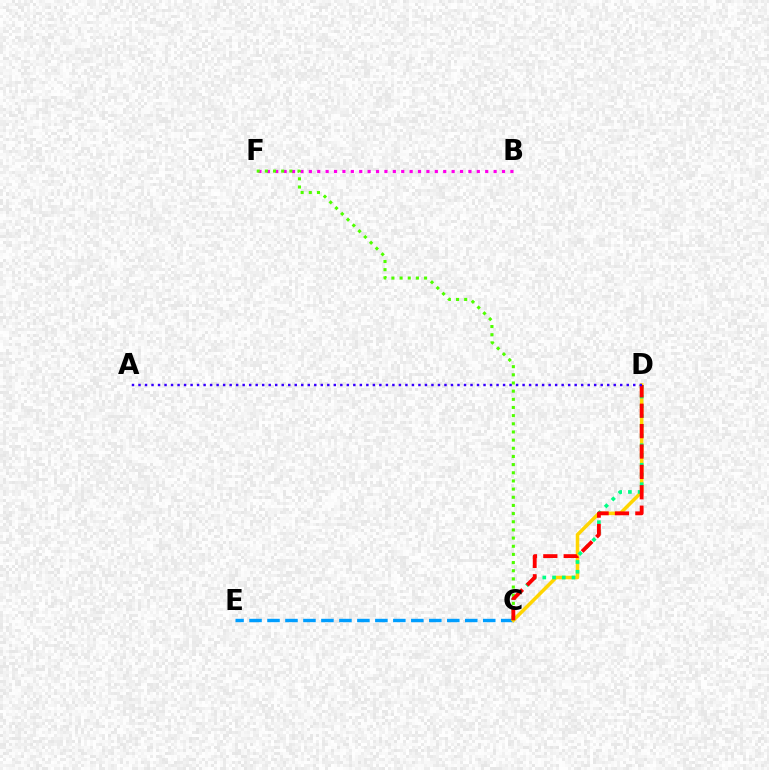{('C', 'E'): [{'color': '#009eff', 'line_style': 'dashed', 'thickness': 2.44}], ('B', 'F'): [{'color': '#ff00ed', 'line_style': 'dotted', 'thickness': 2.28}], ('C', 'D'): [{'color': '#ffd500', 'line_style': 'solid', 'thickness': 2.54}, {'color': '#00ff86', 'line_style': 'dotted', 'thickness': 2.65}, {'color': '#ff0000', 'line_style': 'dashed', 'thickness': 2.77}], ('C', 'F'): [{'color': '#4fff00', 'line_style': 'dotted', 'thickness': 2.22}], ('A', 'D'): [{'color': '#3700ff', 'line_style': 'dotted', 'thickness': 1.77}]}